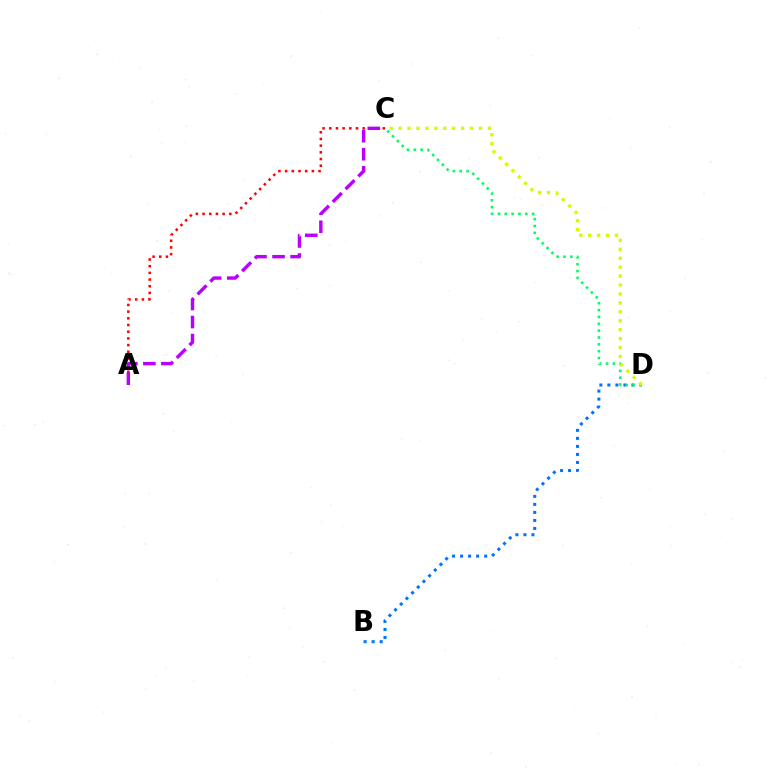{('B', 'D'): [{'color': '#0074ff', 'line_style': 'dotted', 'thickness': 2.18}], ('A', 'C'): [{'color': '#ff0000', 'line_style': 'dotted', 'thickness': 1.82}, {'color': '#b900ff', 'line_style': 'dashed', 'thickness': 2.45}], ('C', 'D'): [{'color': '#00ff5c', 'line_style': 'dotted', 'thickness': 1.86}, {'color': '#d1ff00', 'line_style': 'dotted', 'thickness': 2.43}]}